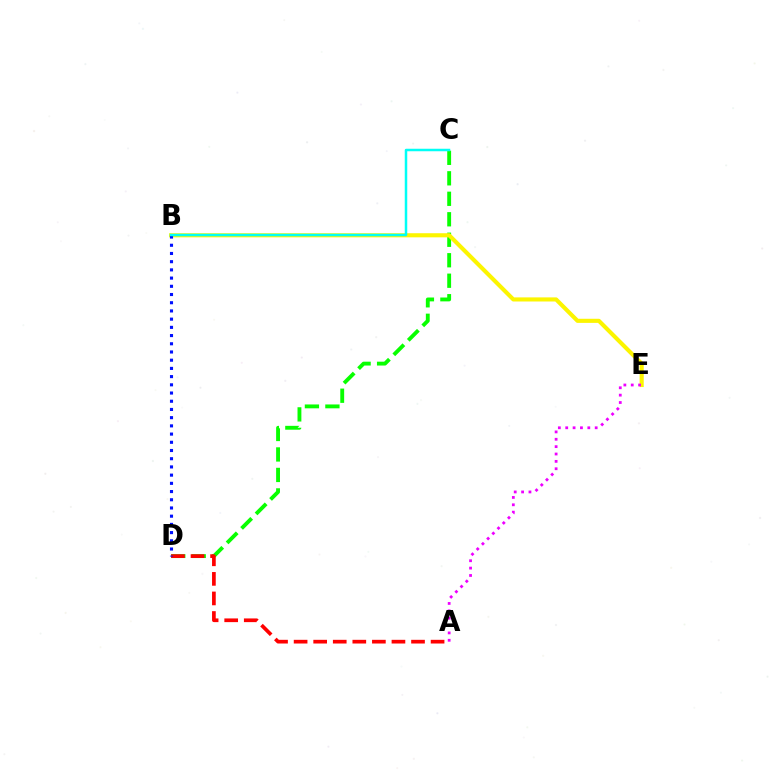{('C', 'D'): [{'color': '#08ff00', 'line_style': 'dashed', 'thickness': 2.78}], ('B', 'E'): [{'color': '#fcf500', 'line_style': 'solid', 'thickness': 2.96}], ('A', 'D'): [{'color': '#ff0000', 'line_style': 'dashed', 'thickness': 2.66}], ('B', 'D'): [{'color': '#0010ff', 'line_style': 'dotted', 'thickness': 2.23}], ('A', 'E'): [{'color': '#ee00ff', 'line_style': 'dotted', 'thickness': 2.0}], ('B', 'C'): [{'color': '#00fff6', 'line_style': 'solid', 'thickness': 1.8}]}